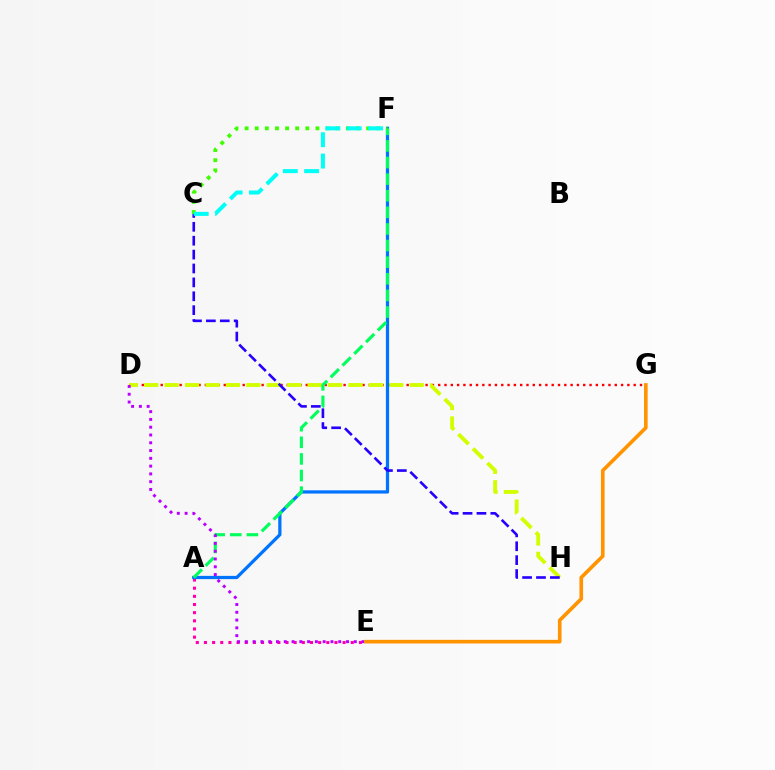{('D', 'G'): [{'color': '#ff0000', 'line_style': 'dotted', 'thickness': 1.71}], ('A', 'E'): [{'color': '#ff00ac', 'line_style': 'dotted', 'thickness': 2.22}], ('D', 'H'): [{'color': '#d1ff00', 'line_style': 'dashed', 'thickness': 2.77}], ('A', 'F'): [{'color': '#0074ff', 'line_style': 'solid', 'thickness': 2.33}, {'color': '#00ff5c', 'line_style': 'dashed', 'thickness': 2.26}], ('C', 'H'): [{'color': '#2500ff', 'line_style': 'dashed', 'thickness': 1.89}], ('D', 'E'): [{'color': '#b900ff', 'line_style': 'dotted', 'thickness': 2.11}], ('C', 'F'): [{'color': '#3dff00', 'line_style': 'dotted', 'thickness': 2.75}, {'color': '#00fff6', 'line_style': 'dashed', 'thickness': 2.9}], ('E', 'G'): [{'color': '#ff9400', 'line_style': 'solid', 'thickness': 2.62}]}